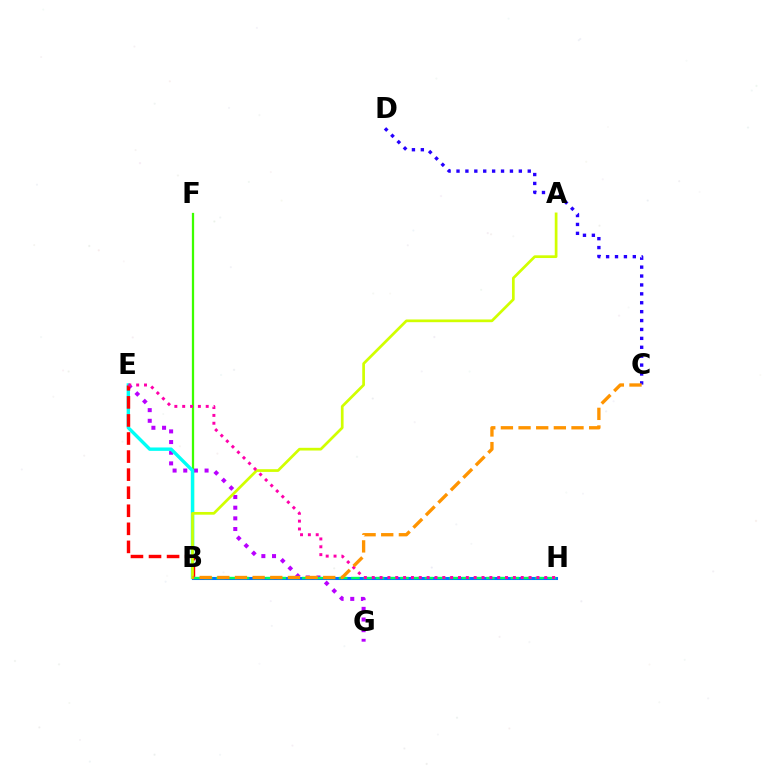{('E', 'G'): [{'color': '#b900ff', 'line_style': 'dotted', 'thickness': 2.9}], ('B', 'F'): [{'color': '#3dff00', 'line_style': 'solid', 'thickness': 1.63}], ('B', 'E'): [{'color': '#00fff6', 'line_style': 'solid', 'thickness': 2.44}, {'color': '#ff0000', 'line_style': 'dashed', 'thickness': 2.45}], ('C', 'D'): [{'color': '#2500ff', 'line_style': 'dotted', 'thickness': 2.42}], ('B', 'H'): [{'color': '#0074ff', 'line_style': 'solid', 'thickness': 2.2}, {'color': '#00ff5c', 'line_style': 'dashed', 'thickness': 1.67}], ('A', 'B'): [{'color': '#d1ff00', 'line_style': 'solid', 'thickness': 1.95}], ('E', 'H'): [{'color': '#ff00ac', 'line_style': 'dotted', 'thickness': 2.13}], ('B', 'C'): [{'color': '#ff9400', 'line_style': 'dashed', 'thickness': 2.4}]}